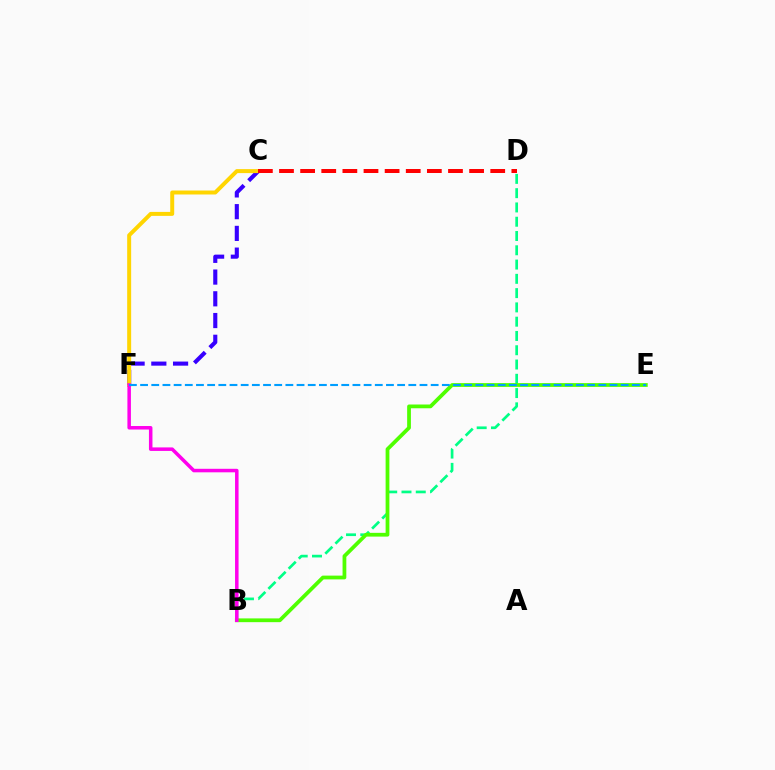{('C', 'F'): [{'color': '#3700ff', 'line_style': 'dashed', 'thickness': 2.95}, {'color': '#ffd500', 'line_style': 'solid', 'thickness': 2.86}], ('B', 'D'): [{'color': '#00ff86', 'line_style': 'dashed', 'thickness': 1.94}], ('B', 'E'): [{'color': '#4fff00', 'line_style': 'solid', 'thickness': 2.71}], ('B', 'F'): [{'color': '#ff00ed', 'line_style': 'solid', 'thickness': 2.53}], ('E', 'F'): [{'color': '#009eff', 'line_style': 'dashed', 'thickness': 1.52}], ('C', 'D'): [{'color': '#ff0000', 'line_style': 'dashed', 'thickness': 2.87}]}